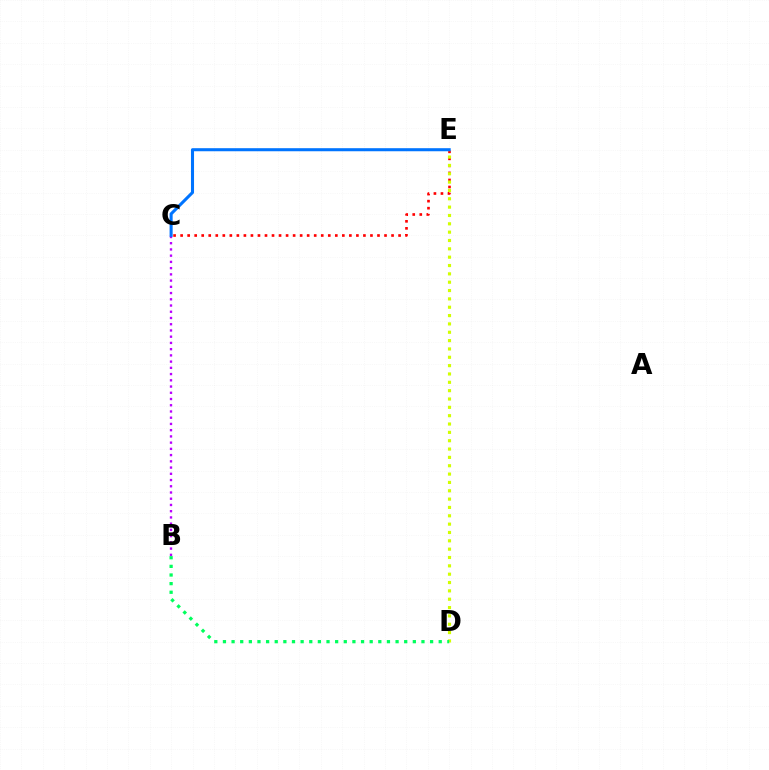{('C', 'E'): [{'color': '#ff0000', 'line_style': 'dotted', 'thickness': 1.91}, {'color': '#0074ff', 'line_style': 'solid', 'thickness': 2.2}], ('B', 'C'): [{'color': '#b900ff', 'line_style': 'dotted', 'thickness': 1.69}], ('D', 'E'): [{'color': '#d1ff00', 'line_style': 'dotted', 'thickness': 2.27}], ('B', 'D'): [{'color': '#00ff5c', 'line_style': 'dotted', 'thickness': 2.35}]}